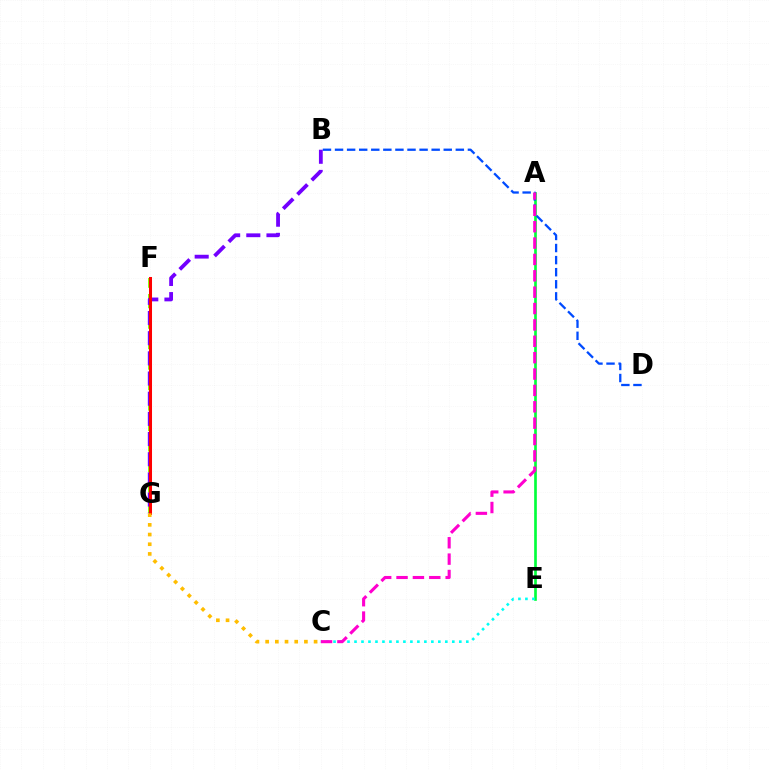{('F', 'G'): [{'color': '#84ff00', 'line_style': 'dashed', 'thickness': 2.78}, {'color': '#ff0000', 'line_style': 'solid', 'thickness': 2.18}], ('A', 'E'): [{'color': '#00ff39', 'line_style': 'solid', 'thickness': 1.92}], ('B', 'D'): [{'color': '#004bff', 'line_style': 'dashed', 'thickness': 1.64}], ('C', 'E'): [{'color': '#00fff6', 'line_style': 'dotted', 'thickness': 1.9}], ('B', 'G'): [{'color': '#7200ff', 'line_style': 'dashed', 'thickness': 2.74}], ('A', 'C'): [{'color': '#ff00cf', 'line_style': 'dashed', 'thickness': 2.22}], ('C', 'G'): [{'color': '#ffbd00', 'line_style': 'dotted', 'thickness': 2.63}]}